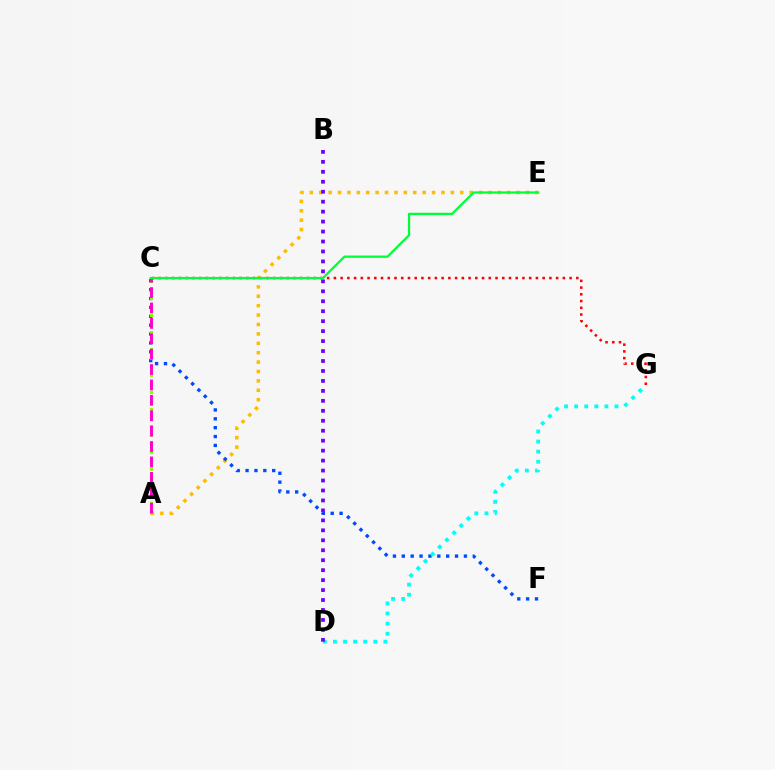{('A', 'E'): [{'color': '#ffbd00', 'line_style': 'dotted', 'thickness': 2.55}], ('C', 'F'): [{'color': '#004bff', 'line_style': 'dotted', 'thickness': 2.41}], ('D', 'G'): [{'color': '#00fff6', 'line_style': 'dotted', 'thickness': 2.74}], ('A', 'C'): [{'color': '#84ff00', 'line_style': 'dotted', 'thickness': 2.32}, {'color': '#ff00cf', 'line_style': 'dashed', 'thickness': 2.09}], ('C', 'G'): [{'color': '#ff0000', 'line_style': 'dotted', 'thickness': 1.83}], ('B', 'D'): [{'color': '#7200ff', 'line_style': 'dotted', 'thickness': 2.71}], ('C', 'E'): [{'color': '#00ff39', 'line_style': 'solid', 'thickness': 1.64}]}